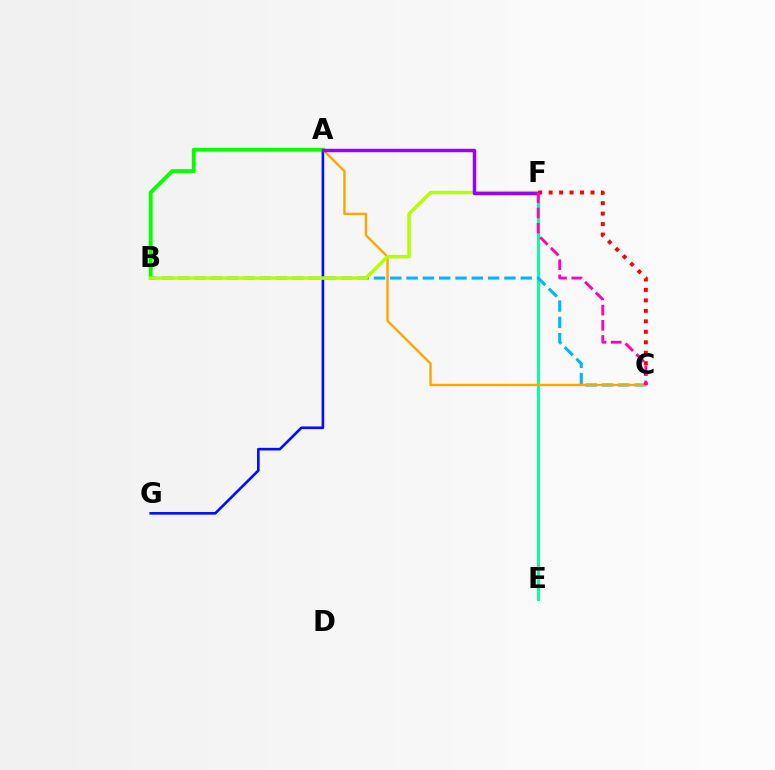{('A', 'G'): [{'color': '#0010ff', 'line_style': 'solid', 'thickness': 1.9}], ('A', 'B'): [{'color': '#08ff00', 'line_style': 'solid', 'thickness': 2.8}], ('E', 'F'): [{'color': '#00ff9d', 'line_style': 'solid', 'thickness': 2.08}], ('B', 'C'): [{'color': '#00b5ff', 'line_style': 'dashed', 'thickness': 2.22}], ('A', 'C'): [{'color': '#ffa500', 'line_style': 'solid', 'thickness': 1.72}], ('B', 'F'): [{'color': '#b3ff00', 'line_style': 'solid', 'thickness': 2.51}], ('A', 'F'): [{'color': '#9b00ff', 'line_style': 'solid', 'thickness': 2.5}], ('C', 'F'): [{'color': '#ff0000', 'line_style': 'dotted', 'thickness': 2.84}, {'color': '#ff00bd', 'line_style': 'dashed', 'thickness': 2.06}]}